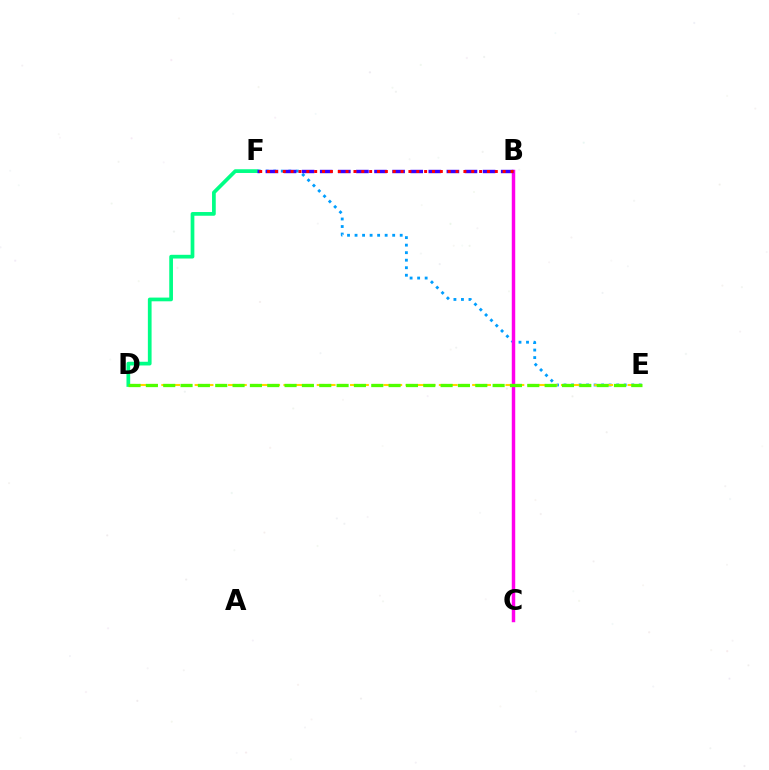{('E', 'F'): [{'color': '#009eff', 'line_style': 'dotted', 'thickness': 2.04}], ('B', 'C'): [{'color': '#ff00ed', 'line_style': 'solid', 'thickness': 2.48}], ('D', 'E'): [{'color': '#ffd500', 'line_style': 'dashed', 'thickness': 1.51}, {'color': '#4fff00', 'line_style': 'dashed', 'thickness': 2.36}], ('D', 'F'): [{'color': '#00ff86', 'line_style': 'solid', 'thickness': 2.68}], ('B', 'F'): [{'color': '#3700ff', 'line_style': 'dashed', 'thickness': 2.46}, {'color': '#ff0000', 'line_style': 'dotted', 'thickness': 2.13}]}